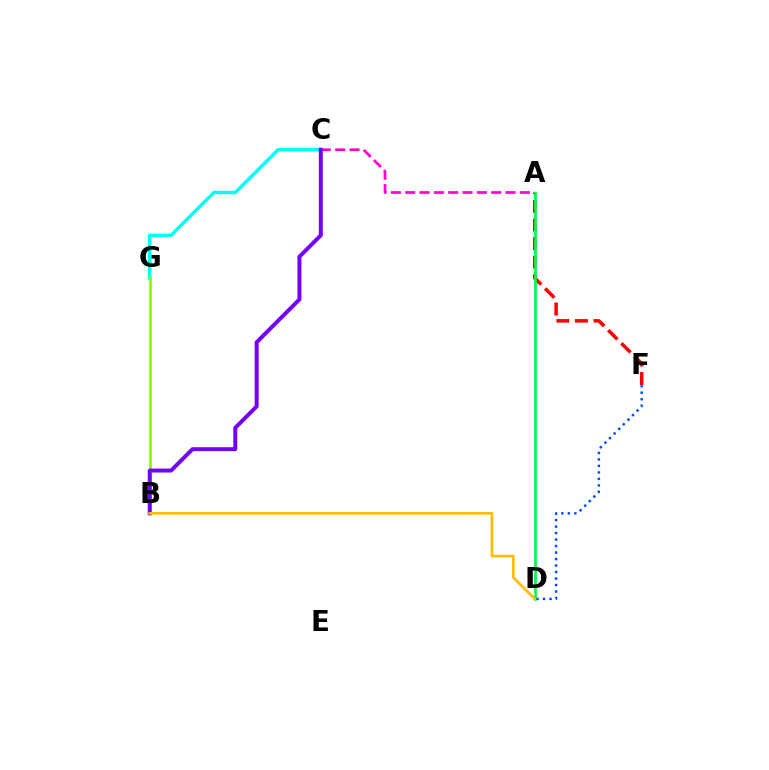{('A', 'C'): [{'color': '#ff00cf', 'line_style': 'dashed', 'thickness': 1.95}], ('C', 'G'): [{'color': '#00fff6', 'line_style': 'solid', 'thickness': 2.47}], ('A', 'F'): [{'color': '#ff0000', 'line_style': 'dashed', 'thickness': 2.52}], ('B', 'G'): [{'color': '#84ff00', 'line_style': 'solid', 'thickness': 1.95}], ('B', 'C'): [{'color': '#7200ff', 'line_style': 'solid', 'thickness': 2.85}], ('A', 'D'): [{'color': '#00ff39', 'line_style': 'solid', 'thickness': 1.95}], ('D', 'F'): [{'color': '#004bff', 'line_style': 'dotted', 'thickness': 1.76}], ('B', 'D'): [{'color': '#ffbd00', 'line_style': 'solid', 'thickness': 1.91}]}